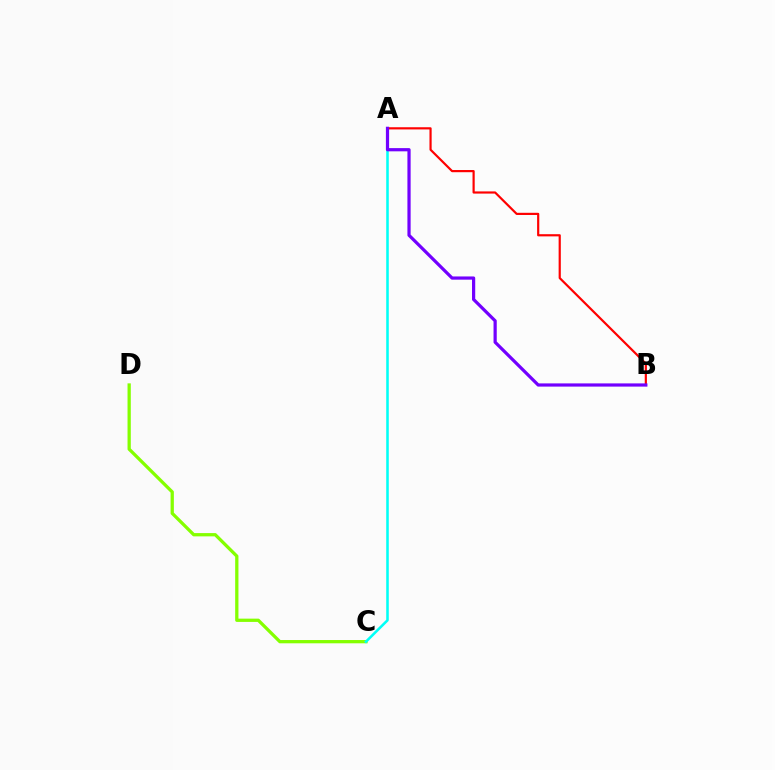{('C', 'D'): [{'color': '#84ff00', 'line_style': 'solid', 'thickness': 2.36}], ('A', 'C'): [{'color': '#00fff6', 'line_style': 'solid', 'thickness': 1.84}], ('A', 'B'): [{'color': '#ff0000', 'line_style': 'solid', 'thickness': 1.57}, {'color': '#7200ff', 'line_style': 'solid', 'thickness': 2.31}]}